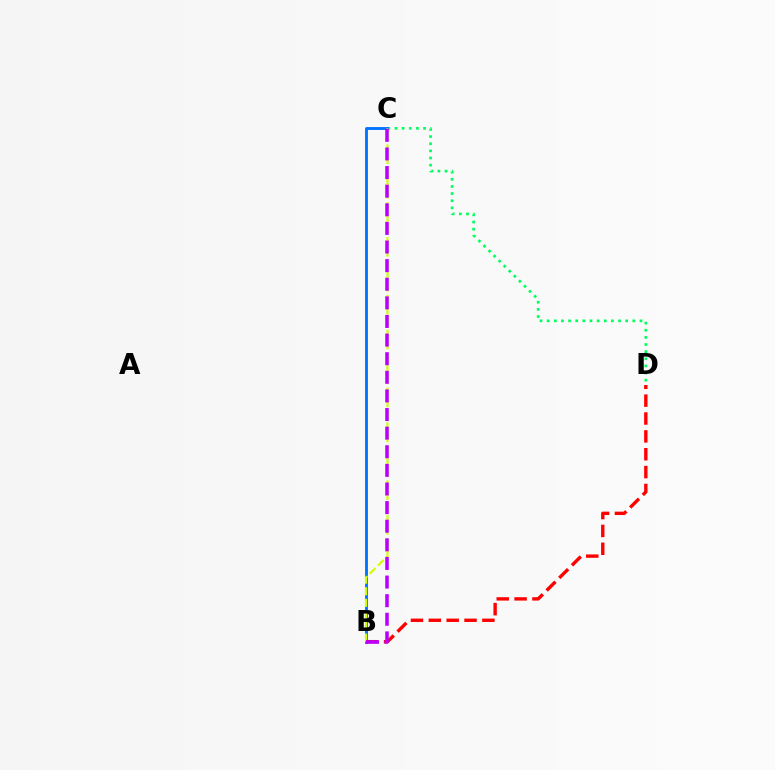{('C', 'D'): [{'color': '#00ff5c', 'line_style': 'dotted', 'thickness': 1.94}], ('B', 'C'): [{'color': '#0074ff', 'line_style': 'solid', 'thickness': 2.06}, {'color': '#d1ff00', 'line_style': 'dashed', 'thickness': 1.57}, {'color': '#b900ff', 'line_style': 'dashed', 'thickness': 2.53}], ('B', 'D'): [{'color': '#ff0000', 'line_style': 'dashed', 'thickness': 2.43}]}